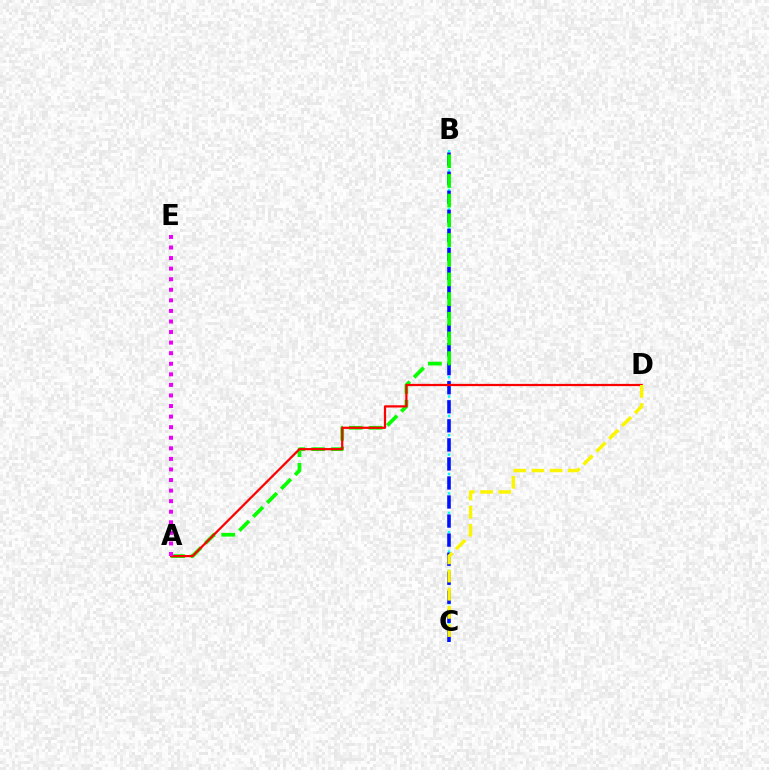{('B', 'C'): [{'color': '#00fff6', 'line_style': 'dotted', 'thickness': 1.75}, {'color': '#0010ff', 'line_style': 'dashed', 'thickness': 2.59}], ('A', 'B'): [{'color': '#08ff00', 'line_style': 'dashed', 'thickness': 2.68}], ('A', 'D'): [{'color': '#ff0000', 'line_style': 'solid', 'thickness': 1.61}], ('A', 'E'): [{'color': '#ee00ff', 'line_style': 'dotted', 'thickness': 2.87}], ('C', 'D'): [{'color': '#fcf500', 'line_style': 'dashed', 'thickness': 2.47}]}